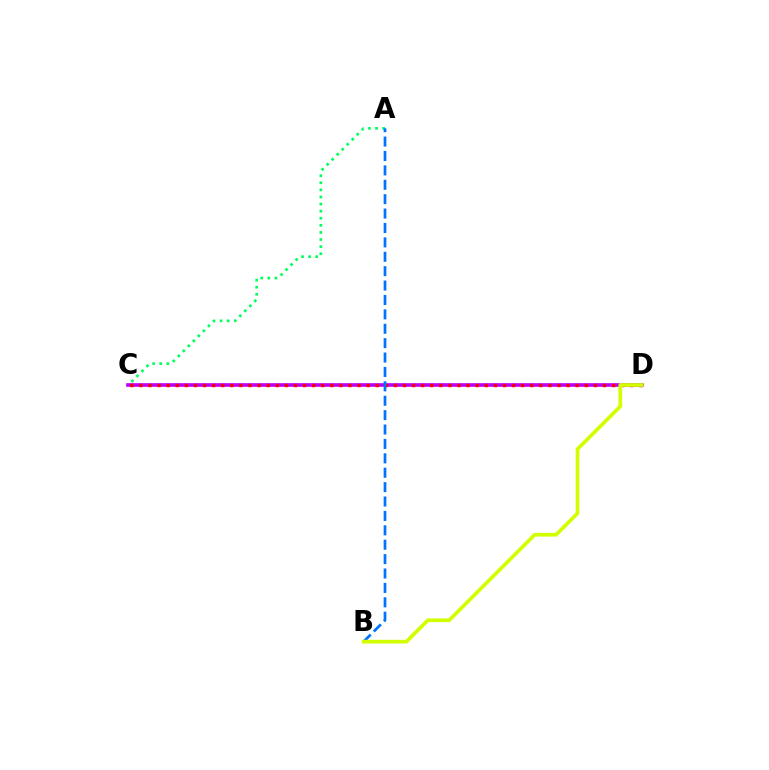{('C', 'D'): [{'color': '#b900ff', 'line_style': 'solid', 'thickness': 2.62}, {'color': '#ff0000', 'line_style': 'dotted', 'thickness': 2.47}], ('A', 'C'): [{'color': '#00ff5c', 'line_style': 'dotted', 'thickness': 1.93}], ('A', 'B'): [{'color': '#0074ff', 'line_style': 'dashed', 'thickness': 1.96}], ('B', 'D'): [{'color': '#d1ff00', 'line_style': 'solid', 'thickness': 2.66}]}